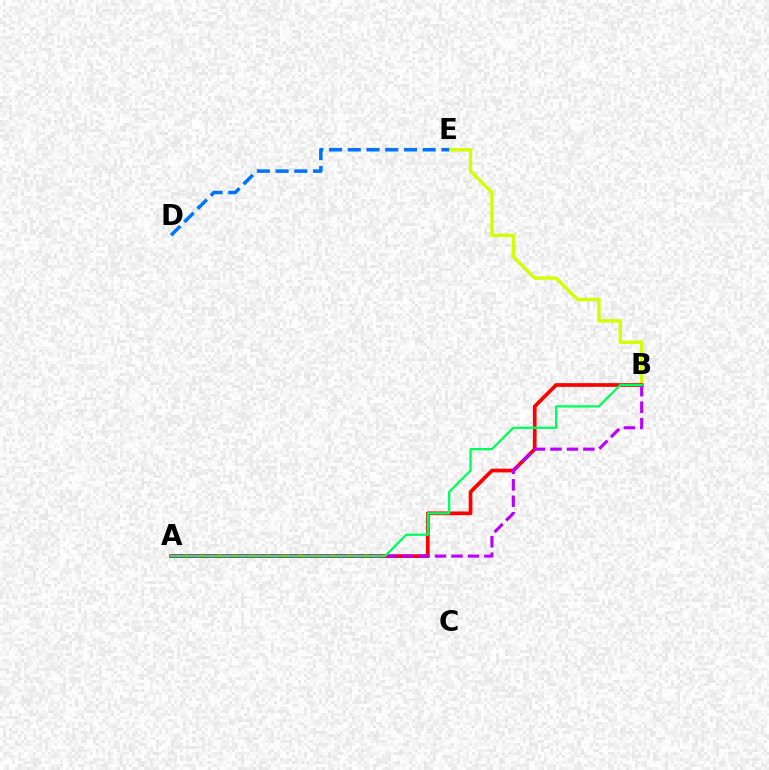{('B', 'E'): [{'color': '#d1ff00', 'line_style': 'solid', 'thickness': 2.44}], ('A', 'B'): [{'color': '#ff0000', 'line_style': 'solid', 'thickness': 2.68}, {'color': '#b900ff', 'line_style': 'dashed', 'thickness': 2.23}, {'color': '#00ff5c', 'line_style': 'solid', 'thickness': 1.65}], ('D', 'E'): [{'color': '#0074ff', 'line_style': 'dashed', 'thickness': 2.54}]}